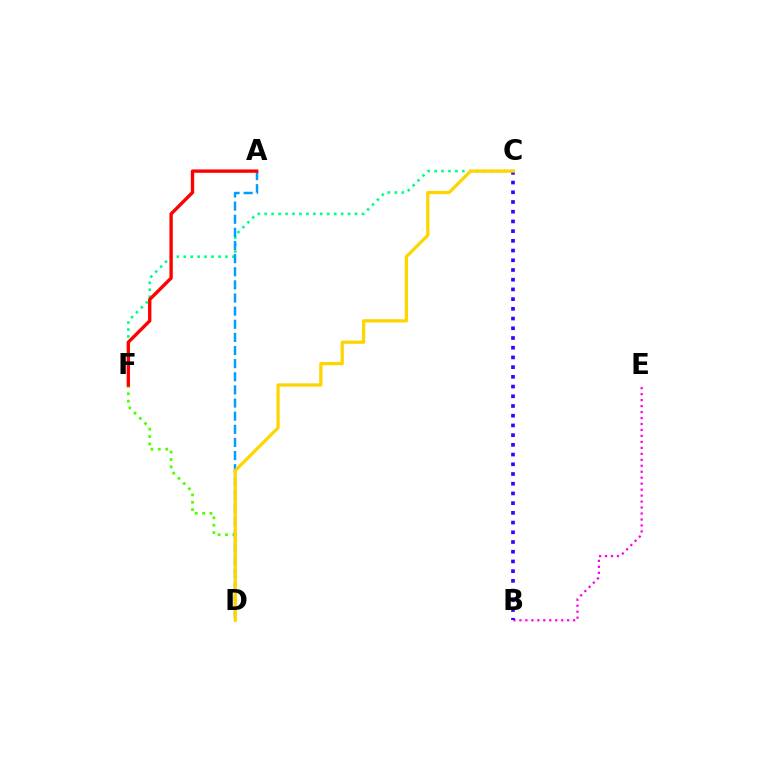{('B', 'E'): [{'color': '#ff00ed', 'line_style': 'dotted', 'thickness': 1.62}], ('D', 'F'): [{'color': '#4fff00', 'line_style': 'dotted', 'thickness': 2.01}], ('C', 'F'): [{'color': '#00ff86', 'line_style': 'dotted', 'thickness': 1.89}], ('B', 'C'): [{'color': '#3700ff', 'line_style': 'dotted', 'thickness': 2.64}], ('A', 'D'): [{'color': '#009eff', 'line_style': 'dashed', 'thickness': 1.78}], ('C', 'D'): [{'color': '#ffd500', 'line_style': 'solid', 'thickness': 2.33}], ('A', 'F'): [{'color': '#ff0000', 'line_style': 'solid', 'thickness': 2.42}]}